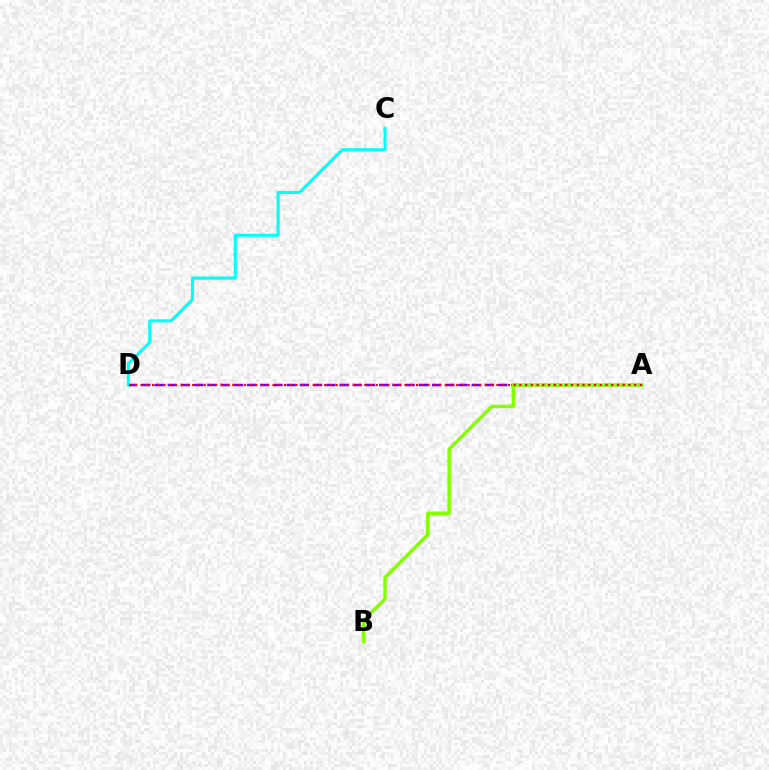{('A', 'D'): [{'color': '#7200ff', 'line_style': 'dashed', 'thickness': 1.8}, {'color': '#ff0000', 'line_style': 'dotted', 'thickness': 1.56}], ('A', 'B'): [{'color': '#84ff00', 'line_style': 'solid', 'thickness': 2.48}], ('C', 'D'): [{'color': '#00fff6', 'line_style': 'solid', 'thickness': 2.17}]}